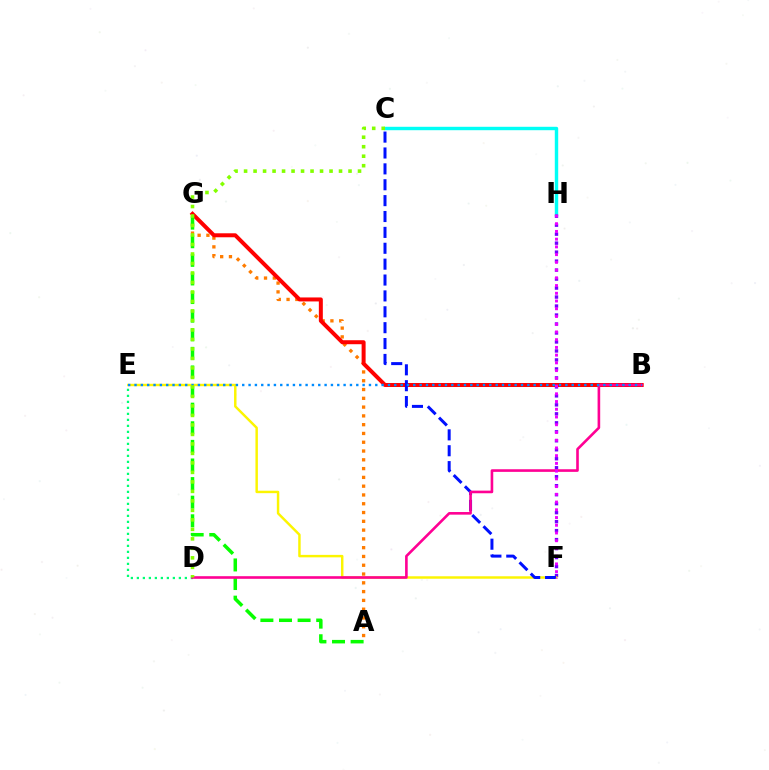{('A', 'G'): [{'color': '#ff7c00', 'line_style': 'dotted', 'thickness': 2.39}, {'color': '#08ff00', 'line_style': 'dashed', 'thickness': 2.53}], ('D', 'E'): [{'color': '#00ff74', 'line_style': 'dotted', 'thickness': 1.63}], ('C', 'H'): [{'color': '#00fff6', 'line_style': 'solid', 'thickness': 2.46}], ('F', 'H'): [{'color': '#7200ff', 'line_style': 'dotted', 'thickness': 2.44}, {'color': '#ee00ff', 'line_style': 'dotted', 'thickness': 2.1}], ('B', 'G'): [{'color': '#ff0000', 'line_style': 'solid', 'thickness': 2.87}], ('E', 'F'): [{'color': '#fcf500', 'line_style': 'solid', 'thickness': 1.77}], ('C', 'F'): [{'color': '#0010ff', 'line_style': 'dashed', 'thickness': 2.16}], ('B', 'D'): [{'color': '#ff0094', 'line_style': 'solid', 'thickness': 1.89}], ('B', 'E'): [{'color': '#008cff', 'line_style': 'dotted', 'thickness': 1.72}], ('C', 'D'): [{'color': '#84ff00', 'line_style': 'dotted', 'thickness': 2.58}]}